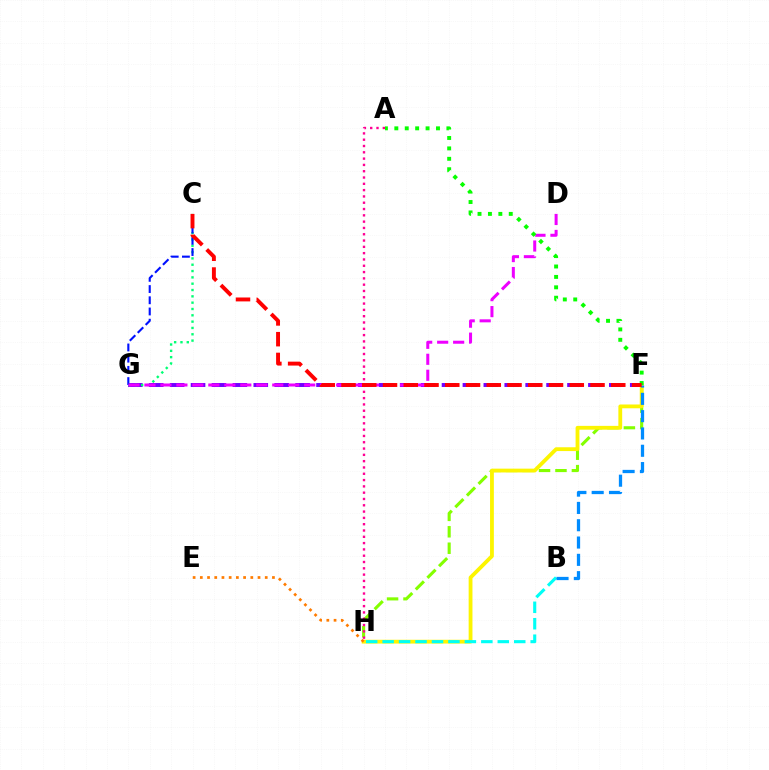{('F', 'G'): [{'color': '#7200ff', 'line_style': 'dashed', 'thickness': 2.84}], ('F', 'H'): [{'color': '#84ff00', 'line_style': 'dashed', 'thickness': 2.23}, {'color': '#fcf500', 'line_style': 'solid', 'thickness': 2.74}], ('C', 'G'): [{'color': '#00ff74', 'line_style': 'dotted', 'thickness': 1.72}, {'color': '#0010ff', 'line_style': 'dashed', 'thickness': 1.52}], ('B', 'H'): [{'color': '#00fff6', 'line_style': 'dashed', 'thickness': 2.24}], ('E', 'H'): [{'color': '#ff7c00', 'line_style': 'dotted', 'thickness': 1.96}], ('D', 'G'): [{'color': '#ee00ff', 'line_style': 'dashed', 'thickness': 2.17}], ('A', 'F'): [{'color': '#08ff00', 'line_style': 'dotted', 'thickness': 2.83}], ('B', 'F'): [{'color': '#008cff', 'line_style': 'dashed', 'thickness': 2.35}], ('A', 'H'): [{'color': '#ff0094', 'line_style': 'dotted', 'thickness': 1.71}], ('C', 'F'): [{'color': '#ff0000', 'line_style': 'dashed', 'thickness': 2.82}]}